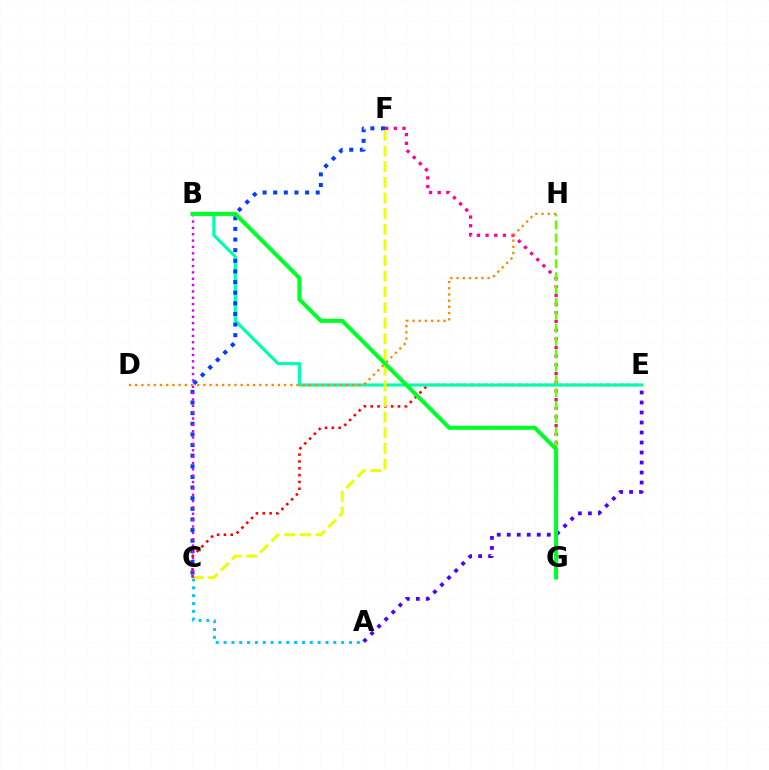{('A', 'E'): [{'color': '#4f00ff', 'line_style': 'dotted', 'thickness': 2.72}], ('F', 'G'): [{'color': '#ff00a0', 'line_style': 'dotted', 'thickness': 2.36}], ('C', 'E'): [{'color': '#ff0000', 'line_style': 'dotted', 'thickness': 1.85}], ('B', 'E'): [{'color': '#00ffaf', 'line_style': 'solid', 'thickness': 2.26}], ('A', 'C'): [{'color': '#00c7ff', 'line_style': 'dotted', 'thickness': 2.13}], ('C', 'F'): [{'color': '#003fff', 'line_style': 'dotted', 'thickness': 2.89}, {'color': '#eeff00', 'line_style': 'dashed', 'thickness': 2.13}], ('G', 'H'): [{'color': '#66ff00', 'line_style': 'dashed', 'thickness': 1.75}], ('B', 'C'): [{'color': '#d600ff', 'line_style': 'dotted', 'thickness': 1.73}], ('D', 'H'): [{'color': '#ff8800', 'line_style': 'dotted', 'thickness': 1.69}], ('B', 'G'): [{'color': '#00ff27', 'line_style': 'solid', 'thickness': 2.92}]}